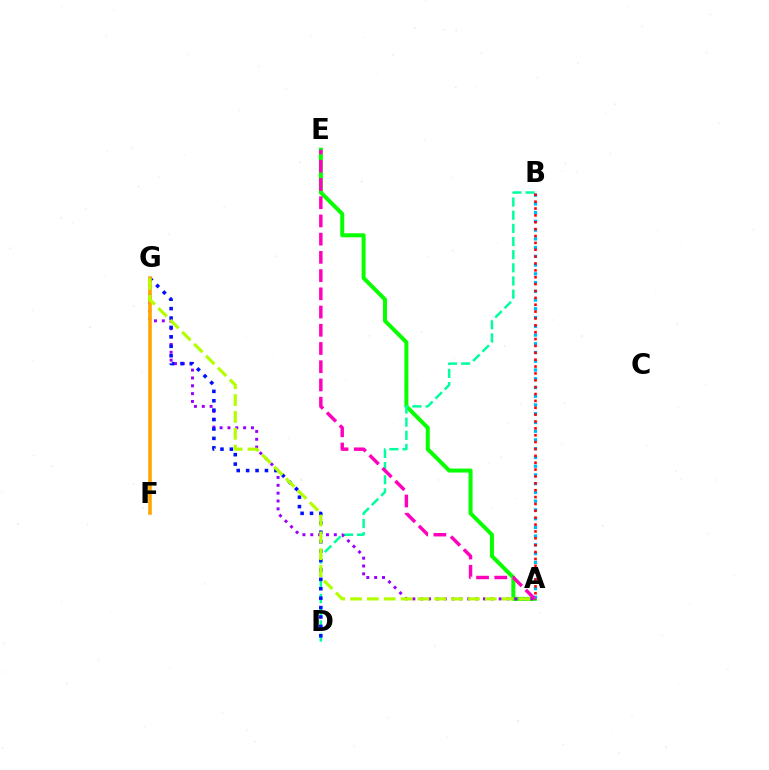{('A', 'E'): [{'color': '#08ff00', 'line_style': 'solid', 'thickness': 2.88}, {'color': '#ff00bd', 'line_style': 'dashed', 'thickness': 2.48}], ('B', 'D'): [{'color': '#00ff9d', 'line_style': 'dashed', 'thickness': 1.79}], ('A', 'G'): [{'color': '#9b00ff', 'line_style': 'dotted', 'thickness': 2.13}, {'color': '#b3ff00', 'line_style': 'dashed', 'thickness': 2.29}], ('D', 'G'): [{'color': '#0010ff', 'line_style': 'dotted', 'thickness': 2.56}], ('A', 'B'): [{'color': '#00b5ff', 'line_style': 'dotted', 'thickness': 2.38}, {'color': '#ff0000', 'line_style': 'dotted', 'thickness': 1.87}], ('F', 'G'): [{'color': '#ffa500', 'line_style': 'solid', 'thickness': 2.59}]}